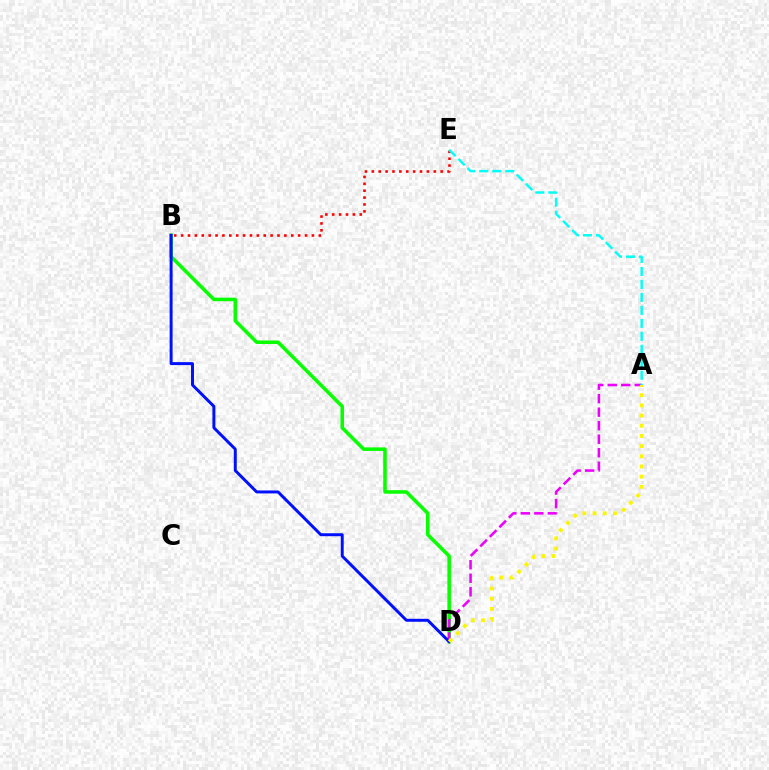{('B', 'D'): [{'color': '#08ff00', 'line_style': 'solid', 'thickness': 2.55}, {'color': '#0010ff', 'line_style': 'solid', 'thickness': 2.13}], ('B', 'E'): [{'color': '#ff0000', 'line_style': 'dotted', 'thickness': 1.87}], ('A', 'D'): [{'color': '#ee00ff', 'line_style': 'dashed', 'thickness': 1.84}, {'color': '#fcf500', 'line_style': 'dotted', 'thickness': 2.77}], ('A', 'E'): [{'color': '#00fff6', 'line_style': 'dashed', 'thickness': 1.76}]}